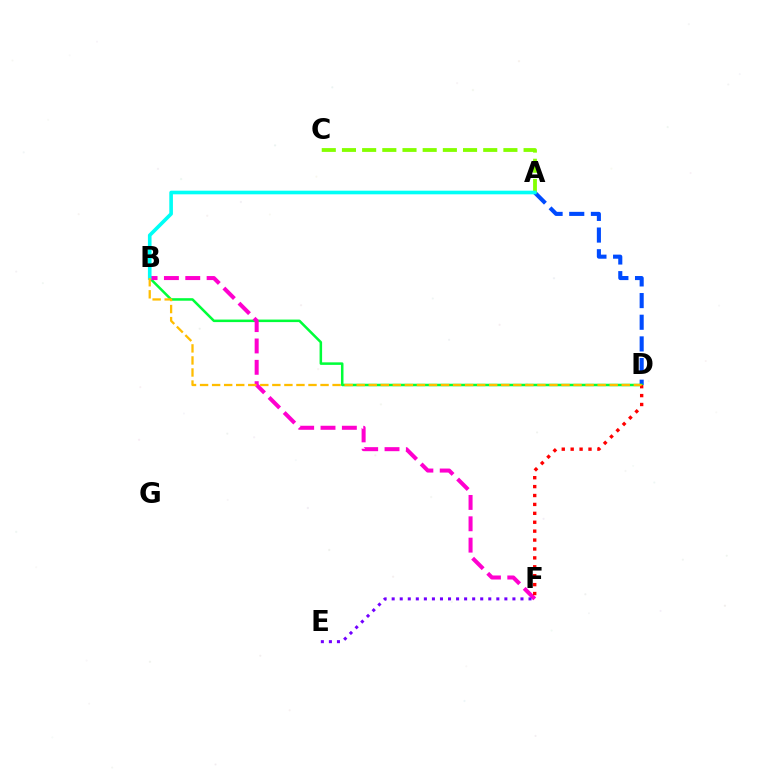{('A', 'D'): [{'color': '#004bff', 'line_style': 'dashed', 'thickness': 2.94}], ('B', 'D'): [{'color': '#00ff39', 'line_style': 'solid', 'thickness': 1.82}, {'color': '#ffbd00', 'line_style': 'dashed', 'thickness': 1.64}], ('B', 'F'): [{'color': '#ff00cf', 'line_style': 'dashed', 'thickness': 2.9}], ('A', 'C'): [{'color': '#84ff00', 'line_style': 'dashed', 'thickness': 2.74}], ('D', 'F'): [{'color': '#ff0000', 'line_style': 'dotted', 'thickness': 2.42}], ('A', 'B'): [{'color': '#00fff6', 'line_style': 'solid', 'thickness': 2.61}], ('E', 'F'): [{'color': '#7200ff', 'line_style': 'dotted', 'thickness': 2.19}]}